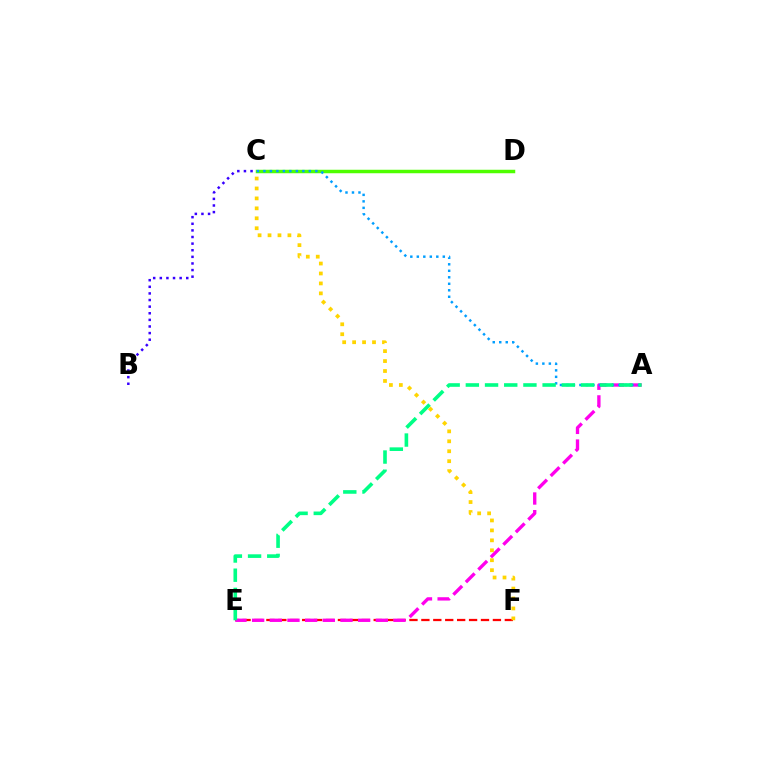{('E', 'F'): [{'color': '#ff0000', 'line_style': 'dashed', 'thickness': 1.62}], ('C', 'D'): [{'color': '#4fff00', 'line_style': 'solid', 'thickness': 2.51}], ('A', 'E'): [{'color': '#ff00ed', 'line_style': 'dashed', 'thickness': 2.4}, {'color': '#00ff86', 'line_style': 'dashed', 'thickness': 2.61}], ('A', 'C'): [{'color': '#009eff', 'line_style': 'dotted', 'thickness': 1.77}], ('C', 'F'): [{'color': '#ffd500', 'line_style': 'dotted', 'thickness': 2.7}], ('B', 'C'): [{'color': '#3700ff', 'line_style': 'dotted', 'thickness': 1.8}]}